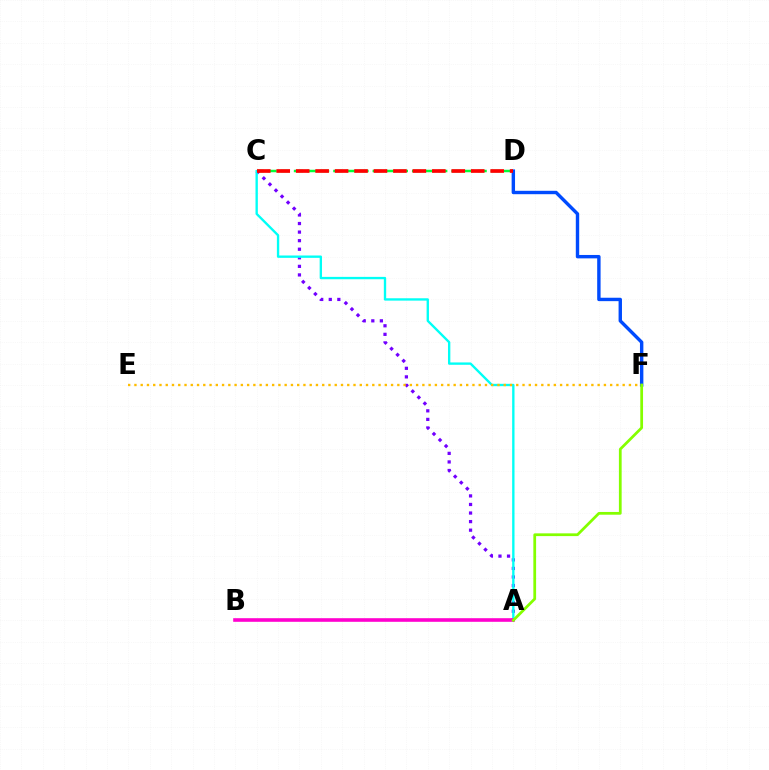{('C', 'D'): [{'color': '#00ff39', 'line_style': 'dashed', 'thickness': 1.78}, {'color': '#ff0000', 'line_style': 'dashed', 'thickness': 2.64}], ('A', 'C'): [{'color': '#7200ff', 'line_style': 'dotted', 'thickness': 2.33}, {'color': '#00fff6', 'line_style': 'solid', 'thickness': 1.7}], ('E', 'F'): [{'color': '#ffbd00', 'line_style': 'dotted', 'thickness': 1.7}], ('A', 'B'): [{'color': '#ff00cf', 'line_style': 'solid', 'thickness': 2.6}], ('D', 'F'): [{'color': '#004bff', 'line_style': 'solid', 'thickness': 2.45}], ('A', 'F'): [{'color': '#84ff00', 'line_style': 'solid', 'thickness': 1.98}]}